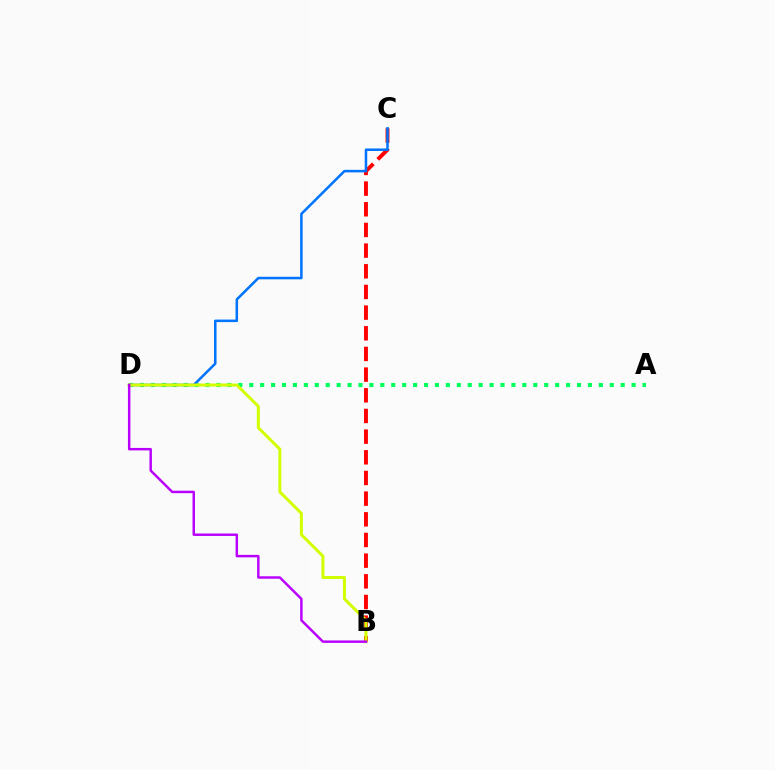{('A', 'D'): [{'color': '#00ff5c', 'line_style': 'dotted', 'thickness': 2.97}], ('B', 'C'): [{'color': '#ff0000', 'line_style': 'dashed', 'thickness': 2.81}], ('C', 'D'): [{'color': '#0074ff', 'line_style': 'solid', 'thickness': 1.83}], ('B', 'D'): [{'color': '#d1ff00', 'line_style': 'solid', 'thickness': 2.16}, {'color': '#b900ff', 'line_style': 'solid', 'thickness': 1.77}]}